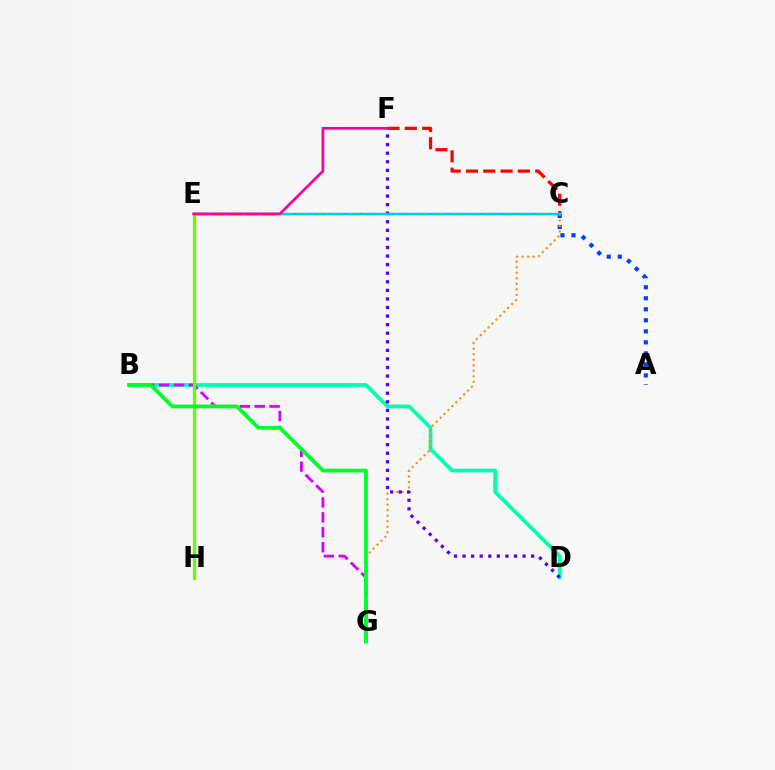{('C', 'E'): [{'color': '#eeff00', 'line_style': 'dashed', 'thickness': 2.32}, {'color': '#00c7ff', 'line_style': 'solid', 'thickness': 1.75}], ('B', 'D'): [{'color': '#00ffaf', 'line_style': 'solid', 'thickness': 2.71}], ('C', 'F'): [{'color': '#ff0000', 'line_style': 'dashed', 'thickness': 2.35}], ('B', 'G'): [{'color': '#d600ff', 'line_style': 'dashed', 'thickness': 2.02}, {'color': '#00ff27', 'line_style': 'solid', 'thickness': 2.73}], ('A', 'C'): [{'color': '#003fff', 'line_style': 'dotted', 'thickness': 2.99}], ('C', 'G'): [{'color': '#ff8800', 'line_style': 'dotted', 'thickness': 1.5}], ('D', 'F'): [{'color': '#4f00ff', 'line_style': 'dotted', 'thickness': 2.33}], ('E', 'H'): [{'color': '#66ff00', 'line_style': 'solid', 'thickness': 2.36}], ('E', 'F'): [{'color': '#ff00a0', 'line_style': 'solid', 'thickness': 1.96}]}